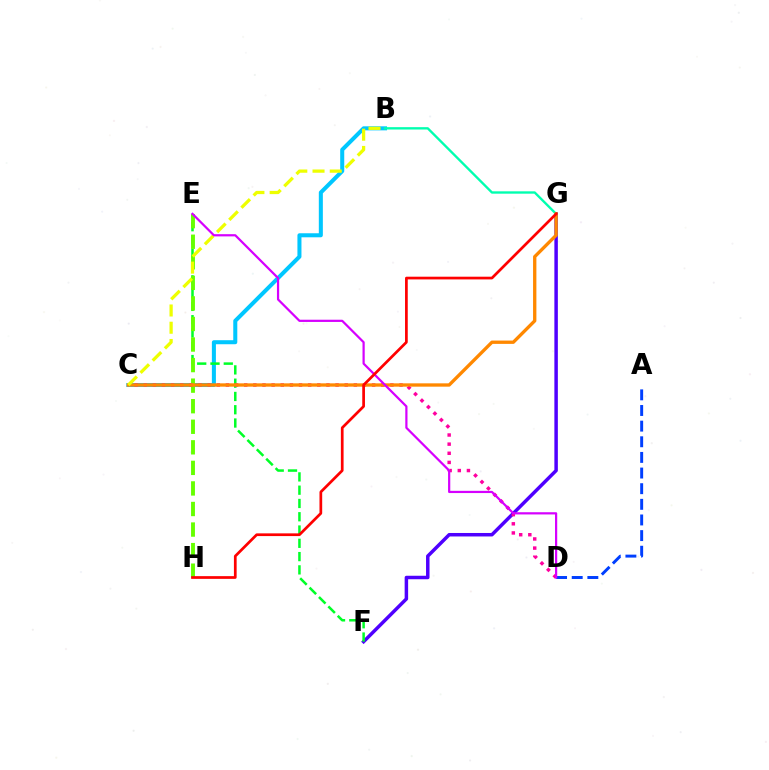{('F', 'G'): [{'color': '#4f00ff', 'line_style': 'solid', 'thickness': 2.51}], ('B', 'C'): [{'color': '#00c7ff', 'line_style': 'solid', 'thickness': 2.91}, {'color': '#eeff00', 'line_style': 'dashed', 'thickness': 2.34}], ('A', 'D'): [{'color': '#003fff', 'line_style': 'dashed', 'thickness': 2.12}], ('B', 'G'): [{'color': '#00ffaf', 'line_style': 'solid', 'thickness': 1.7}], ('E', 'F'): [{'color': '#00ff27', 'line_style': 'dashed', 'thickness': 1.8}], ('E', 'H'): [{'color': '#66ff00', 'line_style': 'dashed', 'thickness': 2.79}], ('C', 'D'): [{'color': '#ff00a0', 'line_style': 'dotted', 'thickness': 2.48}], ('C', 'G'): [{'color': '#ff8800', 'line_style': 'solid', 'thickness': 2.4}], ('D', 'E'): [{'color': '#d600ff', 'line_style': 'solid', 'thickness': 1.6}], ('G', 'H'): [{'color': '#ff0000', 'line_style': 'solid', 'thickness': 1.96}]}